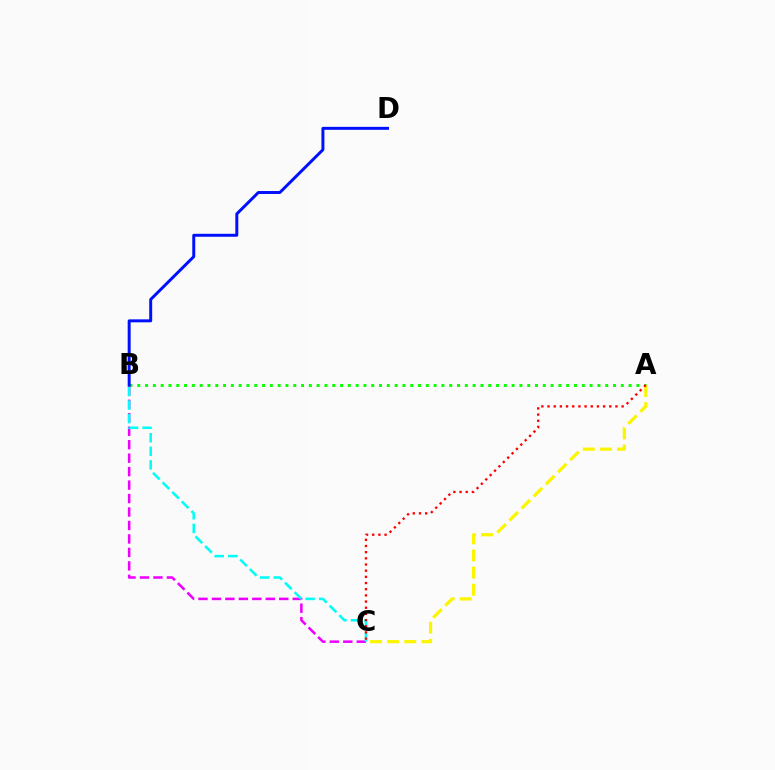{('A', 'B'): [{'color': '#08ff00', 'line_style': 'dotted', 'thickness': 2.12}], ('B', 'C'): [{'color': '#ee00ff', 'line_style': 'dashed', 'thickness': 1.83}, {'color': '#00fff6', 'line_style': 'dashed', 'thickness': 1.84}], ('A', 'C'): [{'color': '#fcf500', 'line_style': 'dashed', 'thickness': 2.33}, {'color': '#ff0000', 'line_style': 'dotted', 'thickness': 1.68}], ('B', 'D'): [{'color': '#0010ff', 'line_style': 'solid', 'thickness': 2.13}]}